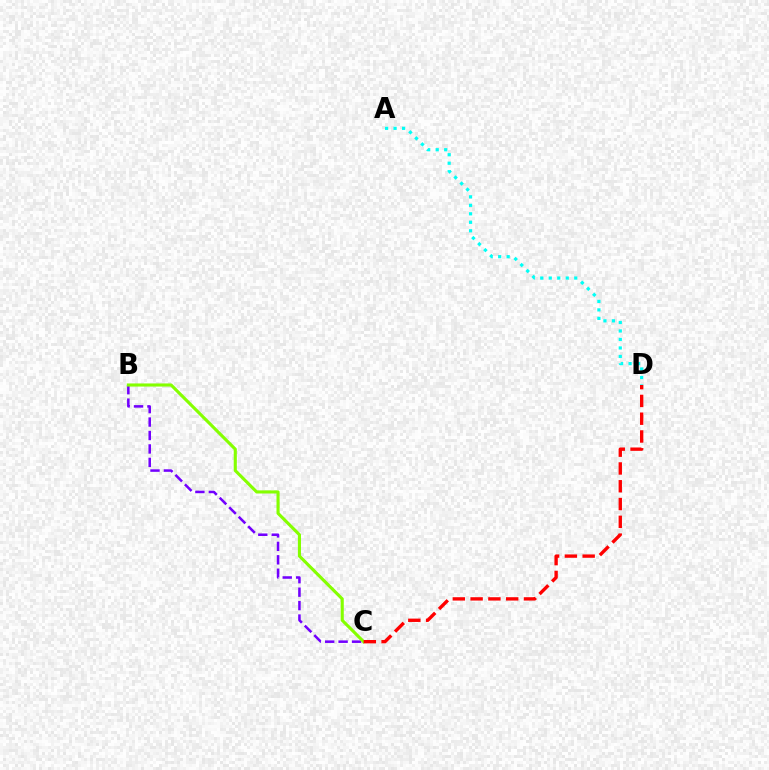{('B', 'C'): [{'color': '#7200ff', 'line_style': 'dashed', 'thickness': 1.83}, {'color': '#84ff00', 'line_style': 'solid', 'thickness': 2.24}], ('A', 'D'): [{'color': '#00fff6', 'line_style': 'dotted', 'thickness': 2.31}], ('C', 'D'): [{'color': '#ff0000', 'line_style': 'dashed', 'thickness': 2.42}]}